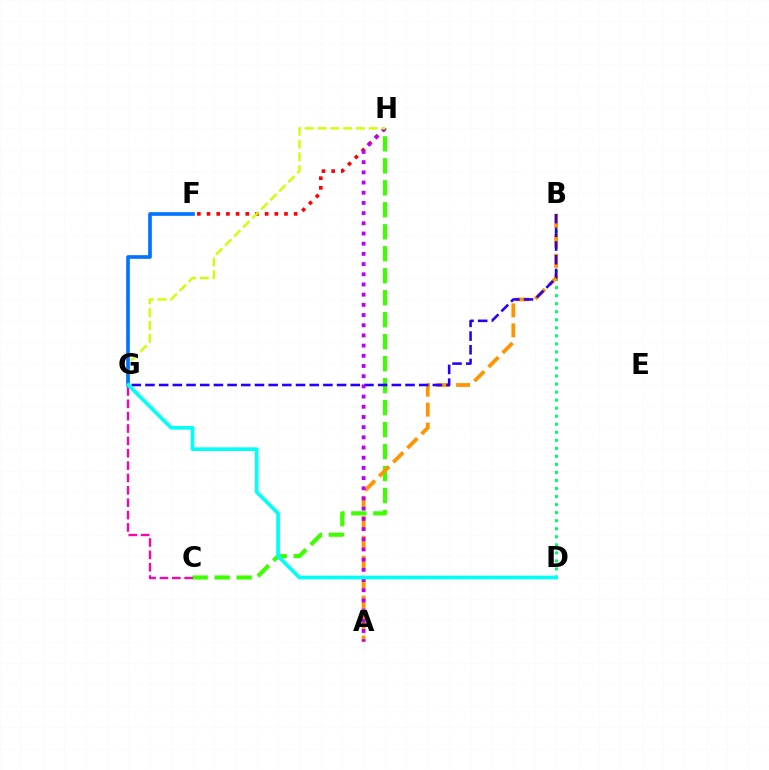{('B', 'D'): [{'color': '#00ff5c', 'line_style': 'dotted', 'thickness': 2.18}], ('F', 'H'): [{'color': '#ff0000', 'line_style': 'dotted', 'thickness': 2.63}], ('C', 'H'): [{'color': '#3dff00', 'line_style': 'dashed', 'thickness': 2.99}], ('A', 'B'): [{'color': '#ff9400', 'line_style': 'dashed', 'thickness': 2.71}], ('B', 'G'): [{'color': '#2500ff', 'line_style': 'dashed', 'thickness': 1.86}], ('A', 'H'): [{'color': '#b900ff', 'line_style': 'dotted', 'thickness': 2.77}], ('G', 'H'): [{'color': '#d1ff00', 'line_style': 'dashed', 'thickness': 1.74}], ('F', 'G'): [{'color': '#0074ff', 'line_style': 'solid', 'thickness': 2.64}], ('C', 'G'): [{'color': '#ff00ac', 'line_style': 'dashed', 'thickness': 1.68}], ('D', 'G'): [{'color': '#00fff6', 'line_style': 'solid', 'thickness': 2.64}]}